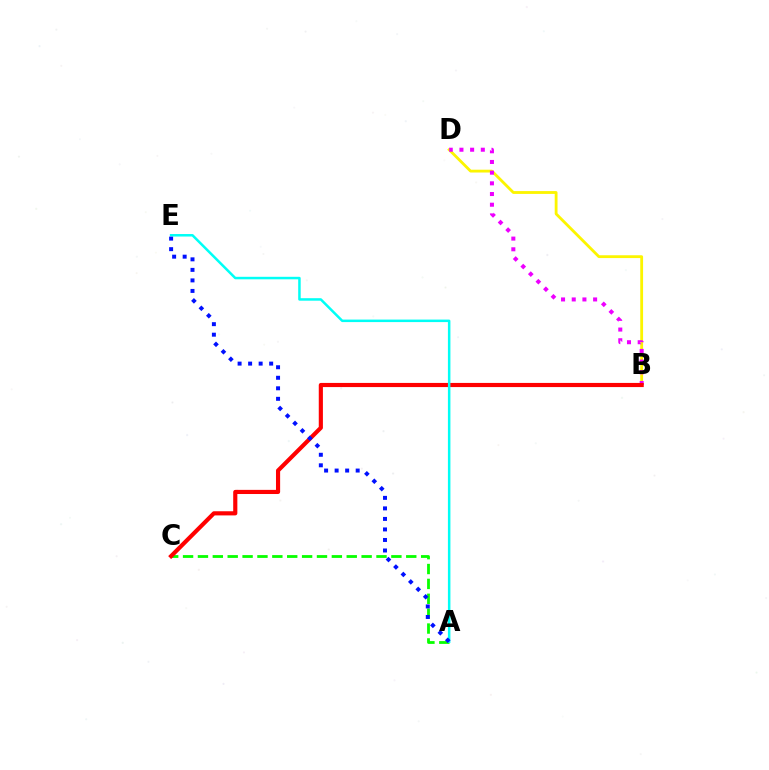{('B', 'D'): [{'color': '#fcf500', 'line_style': 'solid', 'thickness': 2.03}, {'color': '#ee00ff', 'line_style': 'dotted', 'thickness': 2.9}], ('A', 'C'): [{'color': '#08ff00', 'line_style': 'dashed', 'thickness': 2.02}], ('B', 'C'): [{'color': '#ff0000', 'line_style': 'solid', 'thickness': 2.98}], ('A', 'E'): [{'color': '#00fff6', 'line_style': 'solid', 'thickness': 1.8}, {'color': '#0010ff', 'line_style': 'dotted', 'thickness': 2.86}]}